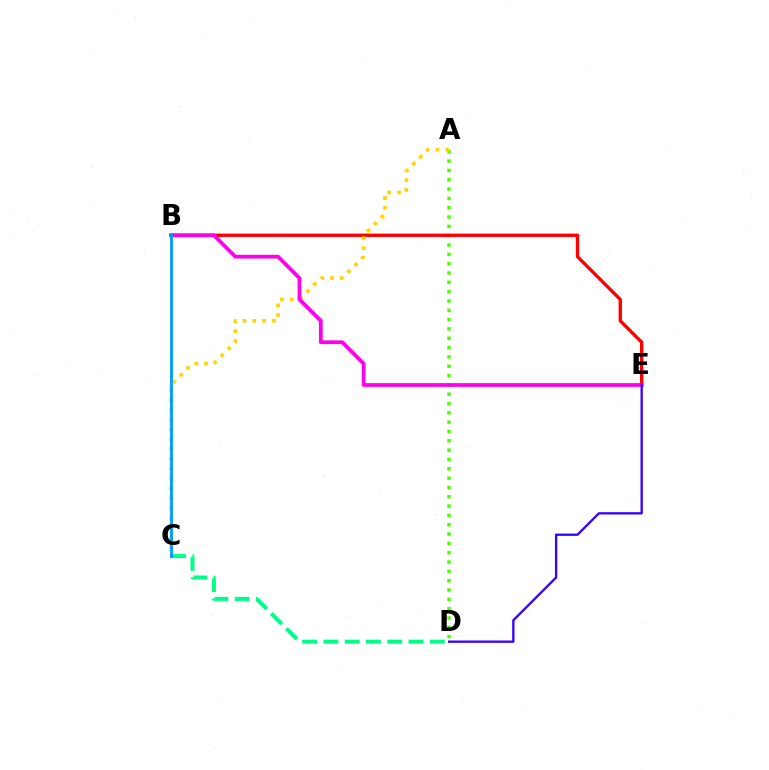{('A', 'D'): [{'color': '#4fff00', 'line_style': 'dotted', 'thickness': 2.53}], ('B', 'E'): [{'color': '#ff0000', 'line_style': 'solid', 'thickness': 2.42}, {'color': '#ff00ed', 'line_style': 'solid', 'thickness': 2.7}], ('A', 'C'): [{'color': '#ffd500', 'line_style': 'dotted', 'thickness': 2.67}], ('C', 'D'): [{'color': '#00ff86', 'line_style': 'dashed', 'thickness': 2.89}], ('D', 'E'): [{'color': '#3700ff', 'line_style': 'solid', 'thickness': 1.66}], ('B', 'C'): [{'color': '#009eff', 'line_style': 'solid', 'thickness': 2.06}]}